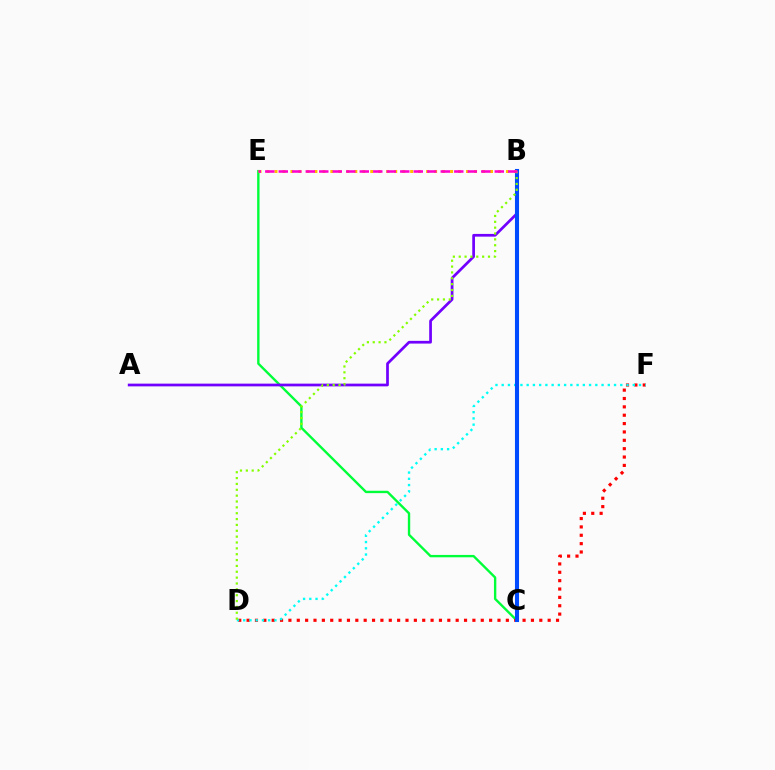{('C', 'E'): [{'color': '#00ff39', 'line_style': 'solid', 'thickness': 1.71}], ('A', 'B'): [{'color': '#7200ff', 'line_style': 'solid', 'thickness': 1.96}], ('D', 'F'): [{'color': '#ff0000', 'line_style': 'dotted', 'thickness': 2.27}, {'color': '#00fff6', 'line_style': 'dotted', 'thickness': 1.7}], ('B', 'C'): [{'color': '#004bff', 'line_style': 'solid', 'thickness': 2.94}], ('B', 'D'): [{'color': '#84ff00', 'line_style': 'dotted', 'thickness': 1.59}], ('B', 'E'): [{'color': '#ffbd00', 'line_style': 'dotted', 'thickness': 2.17}, {'color': '#ff00cf', 'line_style': 'dashed', 'thickness': 1.83}]}